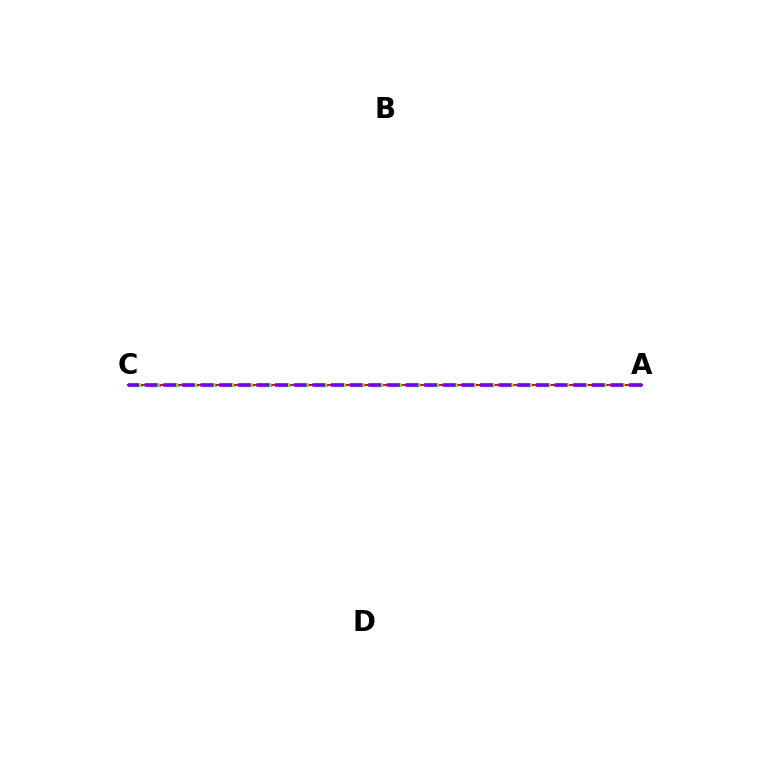{('A', 'C'): [{'color': '#00fff6', 'line_style': 'dashed', 'thickness': 2.52}, {'color': '#ff0000', 'line_style': 'solid', 'thickness': 1.51}, {'color': '#84ff00', 'line_style': 'dashed', 'thickness': 2.53}, {'color': '#7200ff', 'line_style': 'dashed', 'thickness': 2.53}]}